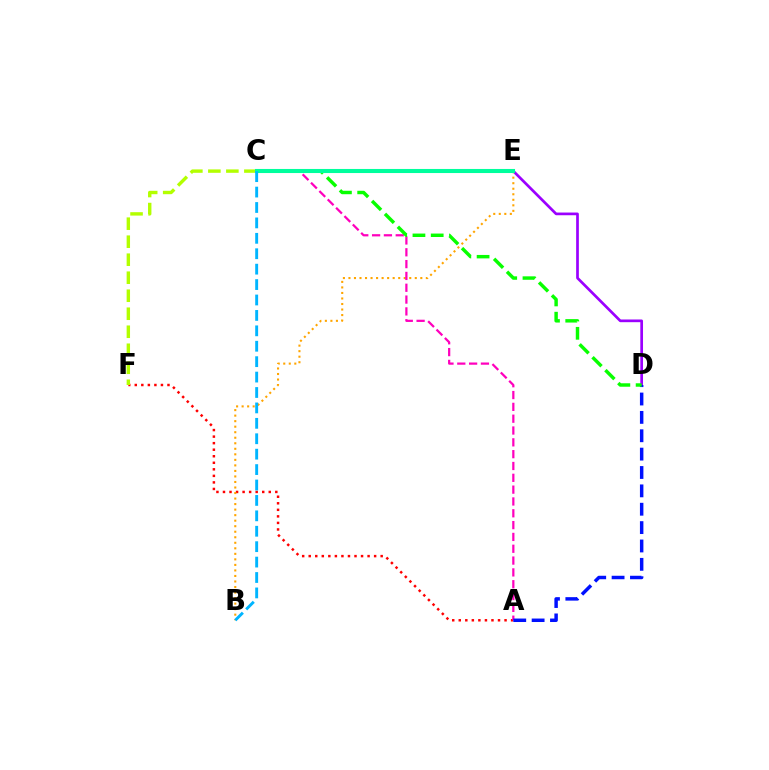{('D', 'E'): [{'color': '#9b00ff', 'line_style': 'solid', 'thickness': 1.94}], ('A', 'F'): [{'color': '#ff0000', 'line_style': 'dotted', 'thickness': 1.78}], ('C', 'F'): [{'color': '#b3ff00', 'line_style': 'dashed', 'thickness': 2.45}], ('B', 'E'): [{'color': '#ffa500', 'line_style': 'dotted', 'thickness': 1.5}], ('A', 'C'): [{'color': '#ff00bd', 'line_style': 'dashed', 'thickness': 1.61}], ('A', 'D'): [{'color': '#0010ff', 'line_style': 'dashed', 'thickness': 2.5}], ('C', 'D'): [{'color': '#08ff00', 'line_style': 'dashed', 'thickness': 2.48}], ('C', 'E'): [{'color': '#00ff9d', 'line_style': 'solid', 'thickness': 2.94}], ('B', 'C'): [{'color': '#00b5ff', 'line_style': 'dashed', 'thickness': 2.09}]}